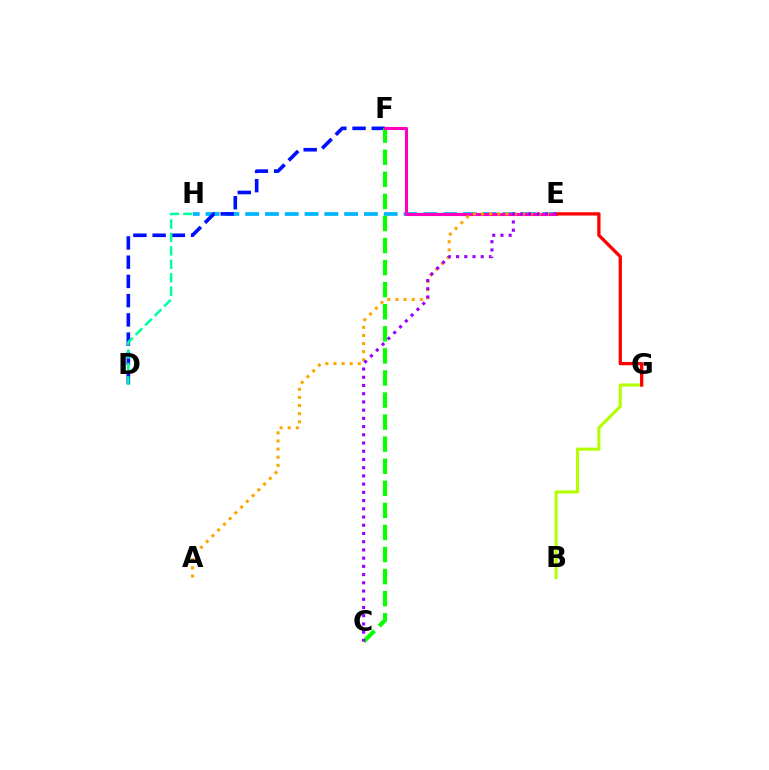{('E', 'H'): [{'color': '#00b5ff', 'line_style': 'dashed', 'thickness': 2.69}], ('D', 'F'): [{'color': '#0010ff', 'line_style': 'dashed', 'thickness': 2.61}], ('C', 'F'): [{'color': '#08ff00', 'line_style': 'dashed', 'thickness': 3.0}], ('B', 'G'): [{'color': '#b3ff00', 'line_style': 'solid', 'thickness': 2.22}], ('D', 'H'): [{'color': '#00ff9d', 'line_style': 'dashed', 'thickness': 1.82}], ('E', 'F'): [{'color': '#ff00bd', 'line_style': 'solid', 'thickness': 2.22}], ('A', 'E'): [{'color': '#ffa500', 'line_style': 'dotted', 'thickness': 2.21}], ('E', 'G'): [{'color': '#ff0000', 'line_style': 'solid', 'thickness': 2.37}], ('C', 'E'): [{'color': '#9b00ff', 'line_style': 'dotted', 'thickness': 2.23}]}